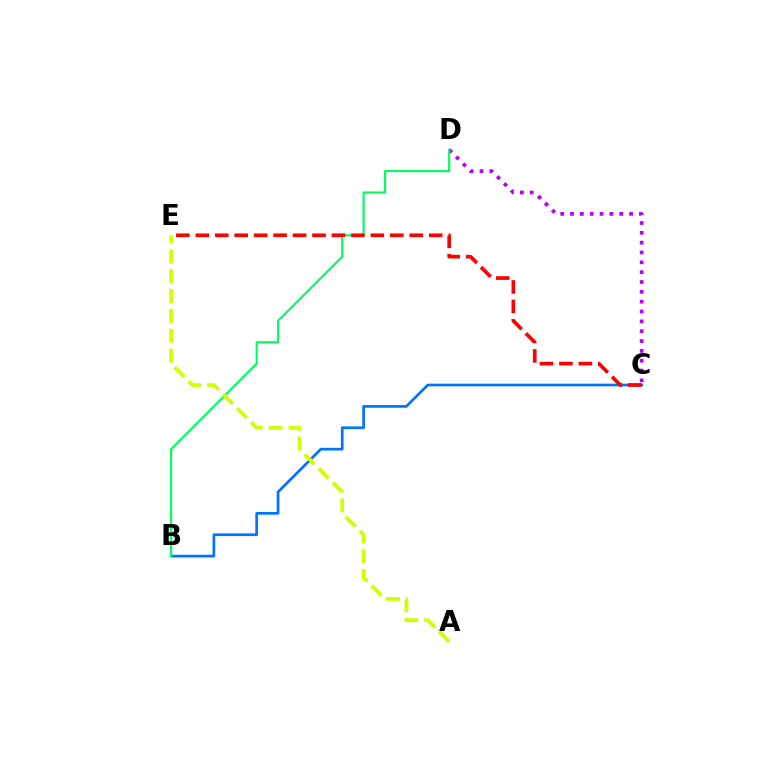{('C', 'D'): [{'color': '#b900ff', 'line_style': 'dotted', 'thickness': 2.67}], ('B', 'C'): [{'color': '#0074ff', 'line_style': 'solid', 'thickness': 1.94}], ('B', 'D'): [{'color': '#00ff5c', 'line_style': 'solid', 'thickness': 1.54}], ('C', 'E'): [{'color': '#ff0000', 'line_style': 'dashed', 'thickness': 2.64}], ('A', 'E'): [{'color': '#d1ff00', 'line_style': 'dashed', 'thickness': 2.7}]}